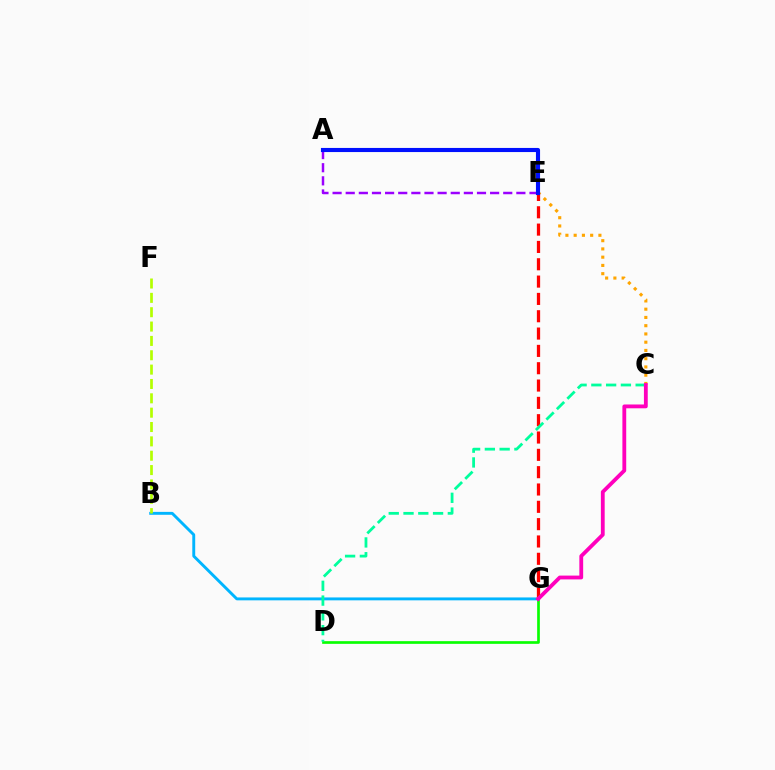{('C', 'E'): [{'color': '#ffa500', 'line_style': 'dotted', 'thickness': 2.24}], ('D', 'G'): [{'color': '#08ff00', 'line_style': 'solid', 'thickness': 1.93}], ('B', 'G'): [{'color': '#00b5ff', 'line_style': 'solid', 'thickness': 2.09}], ('E', 'G'): [{'color': '#ff0000', 'line_style': 'dashed', 'thickness': 2.35}], ('C', 'D'): [{'color': '#00ff9d', 'line_style': 'dashed', 'thickness': 2.01}], ('C', 'G'): [{'color': '#ff00bd', 'line_style': 'solid', 'thickness': 2.75}], ('A', 'E'): [{'color': '#9b00ff', 'line_style': 'dashed', 'thickness': 1.78}, {'color': '#0010ff', 'line_style': 'solid', 'thickness': 2.96}], ('B', 'F'): [{'color': '#b3ff00', 'line_style': 'dashed', 'thickness': 1.95}]}